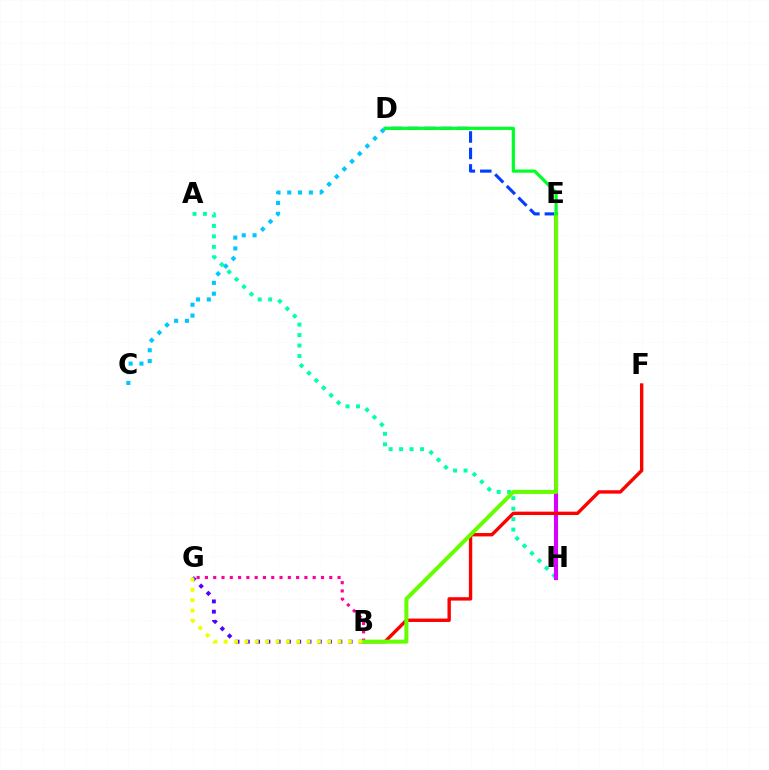{('E', 'H'): [{'color': '#ff8800', 'line_style': 'dotted', 'thickness': 2.83}, {'color': '#d600ff', 'line_style': 'solid', 'thickness': 2.94}], ('A', 'H'): [{'color': '#00ffaf', 'line_style': 'dotted', 'thickness': 2.85}], ('D', 'E'): [{'color': '#003fff', 'line_style': 'dashed', 'thickness': 2.24}, {'color': '#00ff27', 'line_style': 'solid', 'thickness': 2.31}], ('C', 'D'): [{'color': '#00c7ff', 'line_style': 'dotted', 'thickness': 2.94}], ('B', 'F'): [{'color': '#ff0000', 'line_style': 'solid', 'thickness': 2.43}], ('B', 'G'): [{'color': '#4f00ff', 'line_style': 'dotted', 'thickness': 2.79}, {'color': '#ff00a0', 'line_style': 'dotted', 'thickness': 2.25}, {'color': '#eeff00', 'line_style': 'dotted', 'thickness': 2.81}], ('B', 'E'): [{'color': '#66ff00', 'line_style': 'solid', 'thickness': 2.89}]}